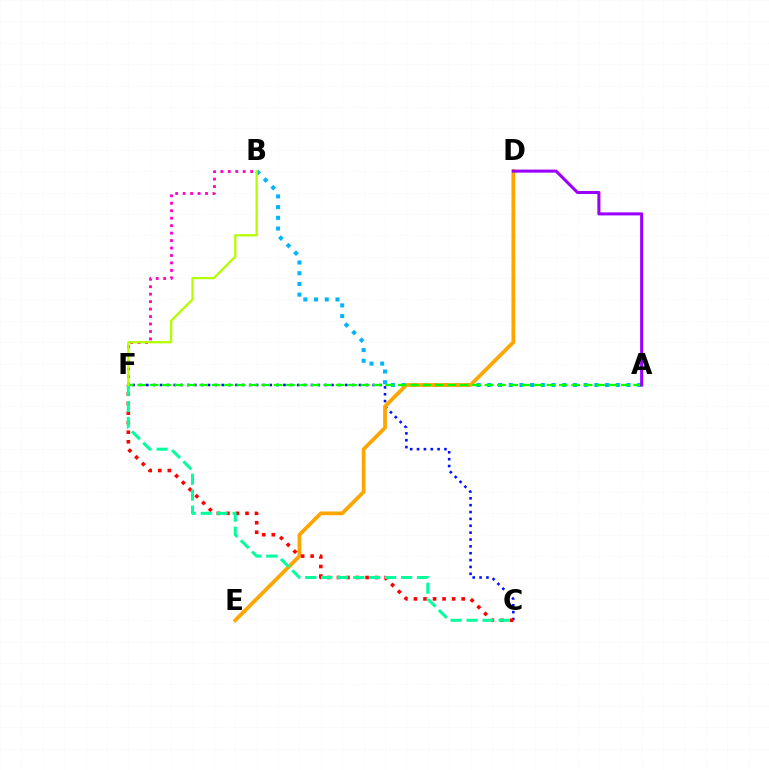{('A', 'B'): [{'color': '#00b5ff', 'line_style': 'dotted', 'thickness': 2.91}], ('B', 'F'): [{'color': '#ff00bd', 'line_style': 'dotted', 'thickness': 2.03}, {'color': '#b3ff00', 'line_style': 'solid', 'thickness': 1.65}], ('C', 'F'): [{'color': '#0010ff', 'line_style': 'dotted', 'thickness': 1.86}, {'color': '#ff0000', 'line_style': 'dotted', 'thickness': 2.59}, {'color': '#00ff9d', 'line_style': 'dashed', 'thickness': 2.17}], ('D', 'E'): [{'color': '#ffa500', 'line_style': 'solid', 'thickness': 2.69}], ('A', 'F'): [{'color': '#08ff00', 'line_style': 'dashed', 'thickness': 1.68}], ('A', 'D'): [{'color': '#9b00ff', 'line_style': 'solid', 'thickness': 2.2}]}